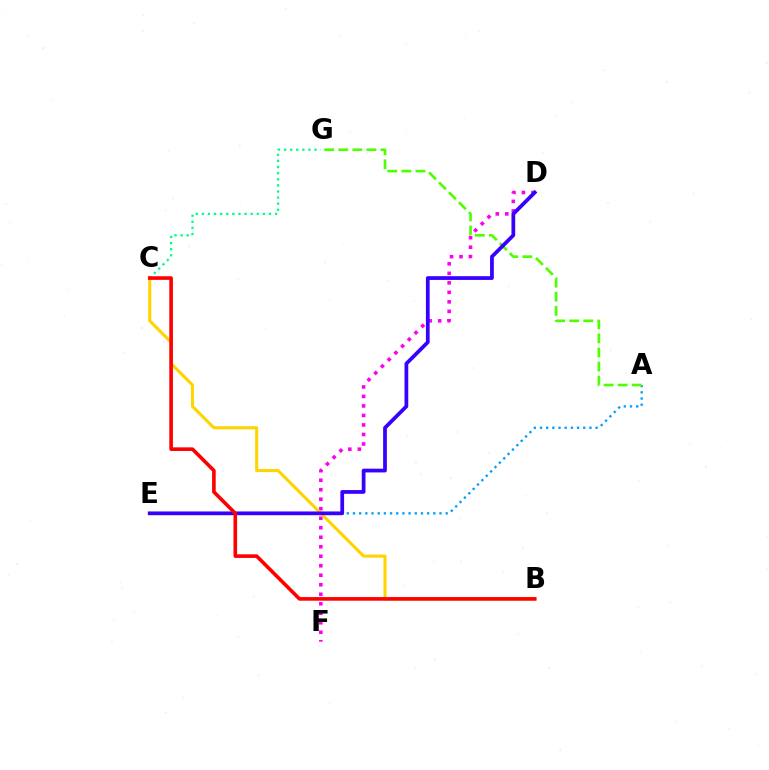{('C', 'G'): [{'color': '#00ff86', 'line_style': 'dotted', 'thickness': 1.66}], ('A', 'E'): [{'color': '#009eff', 'line_style': 'dotted', 'thickness': 1.68}], ('D', 'F'): [{'color': '#ff00ed', 'line_style': 'dotted', 'thickness': 2.58}], ('B', 'C'): [{'color': '#ffd500', 'line_style': 'solid', 'thickness': 2.22}, {'color': '#ff0000', 'line_style': 'solid', 'thickness': 2.61}], ('A', 'G'): [{'color': '#4fff00', 'line_style': 'dashed', 'thickness': 1.91}], ('D', 'E'): [{'color': '#3700ff', 'line_style': 'solid', 'thickness': 2.7}]}